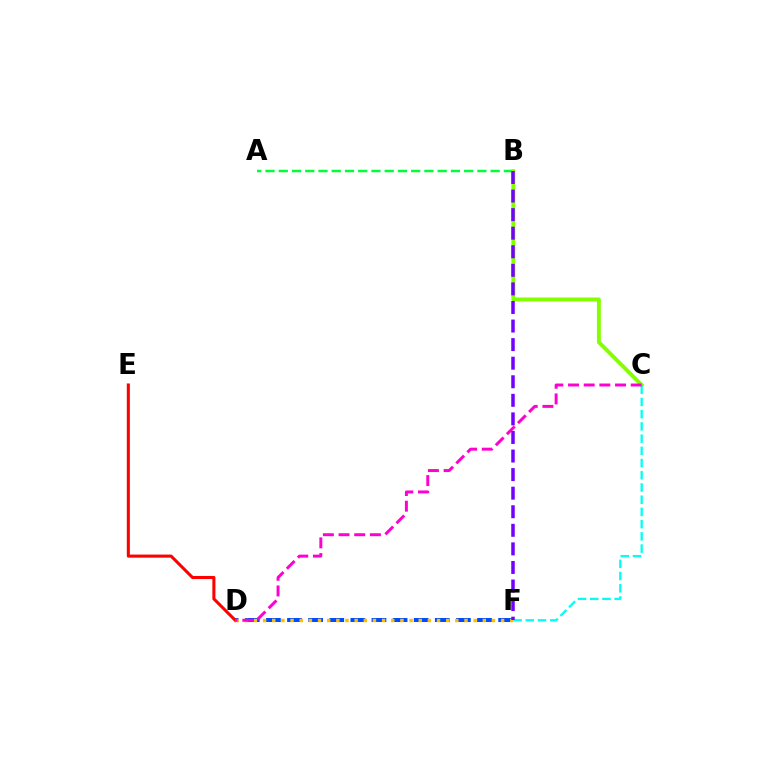{('D', 'E'): [{'color': '#ff0000', 'line_style': 'solid', 'thickness': 2.21}], ('D', 'F'): [{'color': '#004bff', 'line_style': 'dashed', 'thickness': 2.87}, {'color': '#ffbd00', 'line_style': 'dotted', 'thickness': 2.49}], ('A', 'B'): [{'color': '#00ff39', 'line_style': 'dashed', 'thickness': 1.8}], ('B', 'C'): [{'color': '#84ff00', 'line_style': 'solid', 'thickness': 2.81}], ('C', 'F'): [{'color': '#00fff6', 'line_style': 'dashed', 'thickness': 1.66}], ('C', 'D'): [{'color': '#ff00cf', 'line_style': 'dashed', 'thickness': 2.13}], ('B', 'F'): [{'color': '#7200ff', 'line_style': 'dashed', 'thickness': 2.52}]}